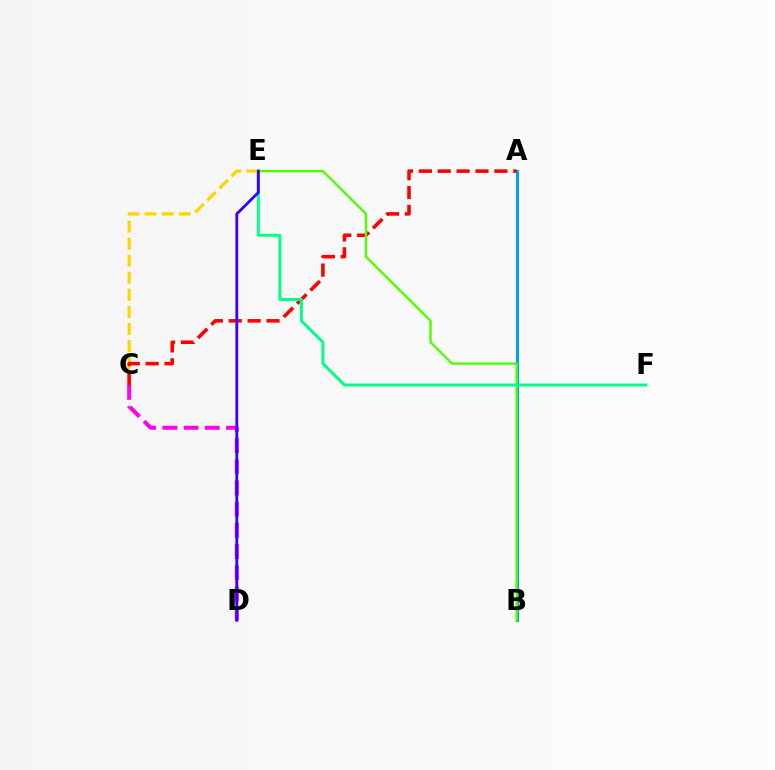{('C', 'E'): [{'color': '#ffd500', 'line_style': 'dashed', 'thickness': 2.32}], ('A', 'B'): [{'color': '#009eff', 'line_style': 'solid', 'thickness': 2.24}], ('A', 'C'): [{'color': '#ff0000', 'line_style': 'dashed', 'thickness': 2.57}], ('B', 'E'): [{'color': '#4fff00', 'line_style': 'solid', 'thickness': 1.72}], ('E', 'F'): [{'color': '#00ff86', 'line_style': 'solid', 'thickness': 2.13}], ('C', 'D'): [{'color': '#ff00ed', 'line_style': 'dashed', 'thickness': 2.88}], ('D', 'E'): [{'color': '#3700ff', 'line_style': 'solid', 'thickness': 2.05}]}